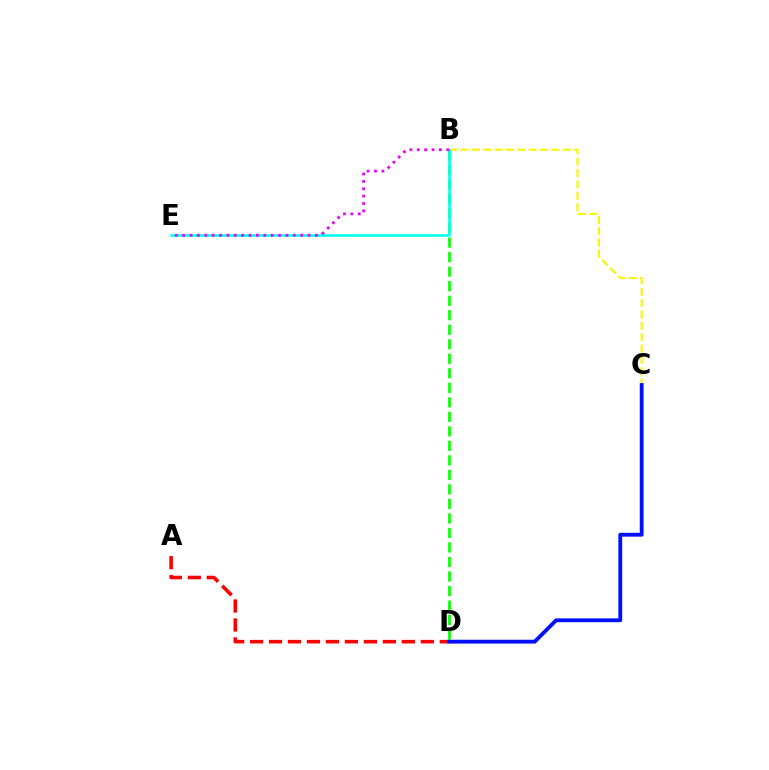{('B', 'C'): [{'color': '#fcf500', 'line_style': 'dashed', 'thickness': 1.54}], ('A', 'D'): [{'color': '#ff0000', 'line_style': 'dashed', 'thickness': 2.58}], ('B', 'D'): [{'color': '#08ff00', 'line_style': 'dashed', 'thickness': 1.97}], ('B', 'E'): [{'color': '#00fff6', 'line_style': 'solid', 'thickness': 1.86}, {'color': '#ee00ff', 'line_style': 'dotted', 'thickness': 2.0}], ('C', 'D'): [{'color': '#0010ff', 'line_style': 'solid', 'thickness': 2.76}]}